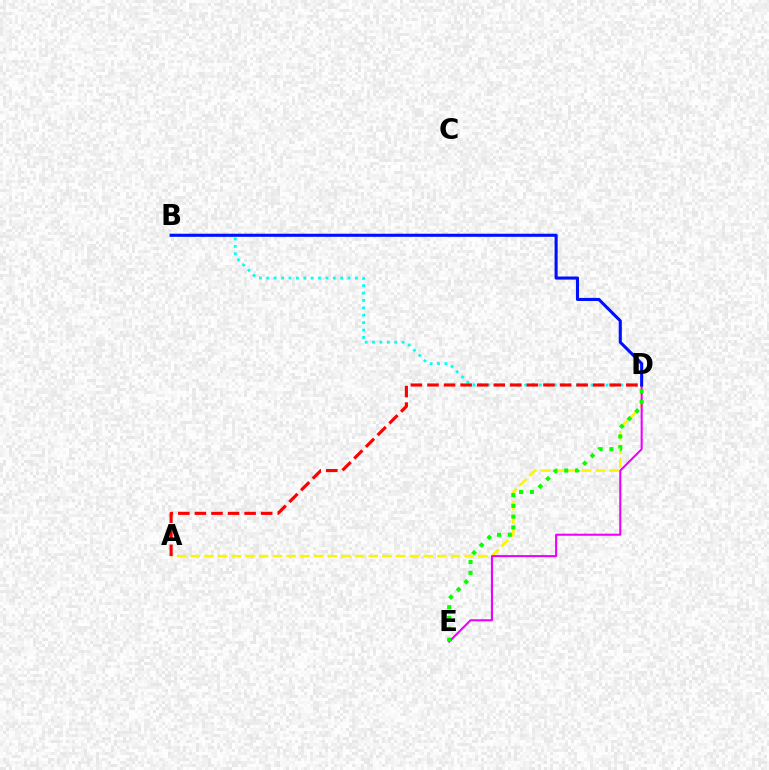{('A', 'D'): [{'color': '#fcf500', 'line_style': 'dashed', 'thickness': 1.86}, {'color': '#ff0000', 'line_style': 'dashed', 'thickness': 2.25}], ('D', 'E'): [{'color': '#ee00ff', 'line_style': 'solid', 'thickness': 1.5}, {'color': '#08ff00', 'line_style': 'dotted', 'thickness': 2.94}], ('B', 'D'): [{'color': '#00fff6', 'line_style': 'dotted', 'thickness': 2.01}, {'color': '#0010ff', 'line_style': 'solid', 'thickness': 2.22}]}